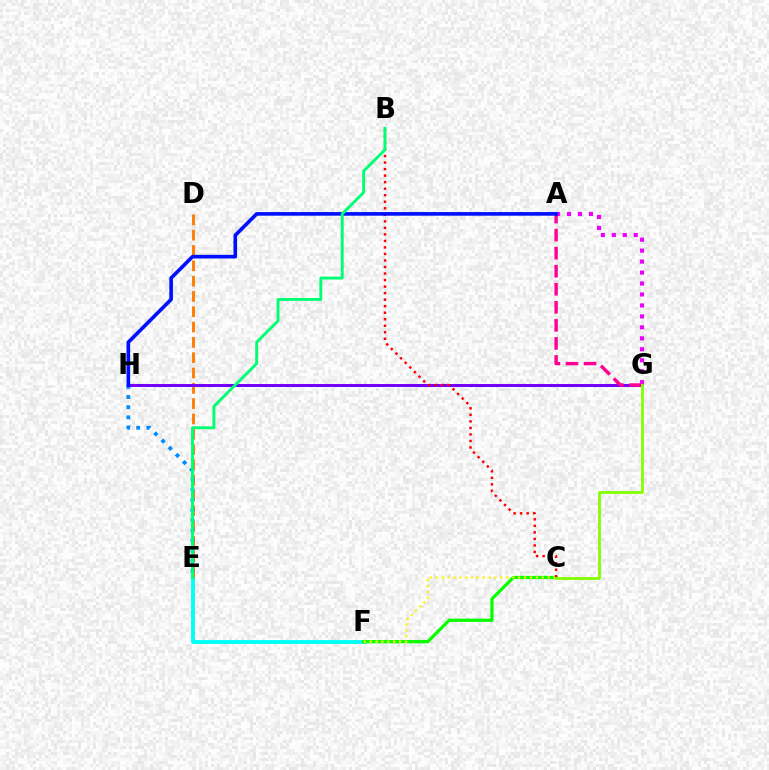{('E', 'F'): [{'color': '#00fff6', 'line_style': 'solid', 'thickness': 2.77}], ('D', 'E'): [{'color': '#ff7c00', 'line_style': 'dashed', 'thickness': 2.08}], ('E', 'H'): [{'color': '#008cff', 'line_style': 'dotted', 'thickness': 2.76}], ('C', 'F'): [{'color': '#08ff00', 'line_style': 'solid', 'thickness': 2.33}, {'color': '#fcf500', 'line_style': 'dotted', 'thickness': 1.6}], ('G', 'H'): [{'color': '#7200ff', 'line_style': 'solid', 'thickness': 2.15}], ('B', 'C'): [{'color': '#ff0000', 'line_style': 'dotted', 'thickness': 1.77}], ('A', 'G'): [{'color': '#ee00ff', 'line_style': 'dotted', 'thickness': 2.98}, {'color': '#ff0094', 'line_style': 'dashed', 'thickness': 2.45}], ('C', 'G'): [{'color': '#84ff00', 'line_style': 'solid', 'thickness': 2.02}], ('A', 'H'): [{'color': '#0010ff', 'line_style': 'solid', 'thickness': 2.62}], ('B', 'E'): [{'color': '#00ff74', 'line_style': 'solid', 'thickness': 2.09}]}